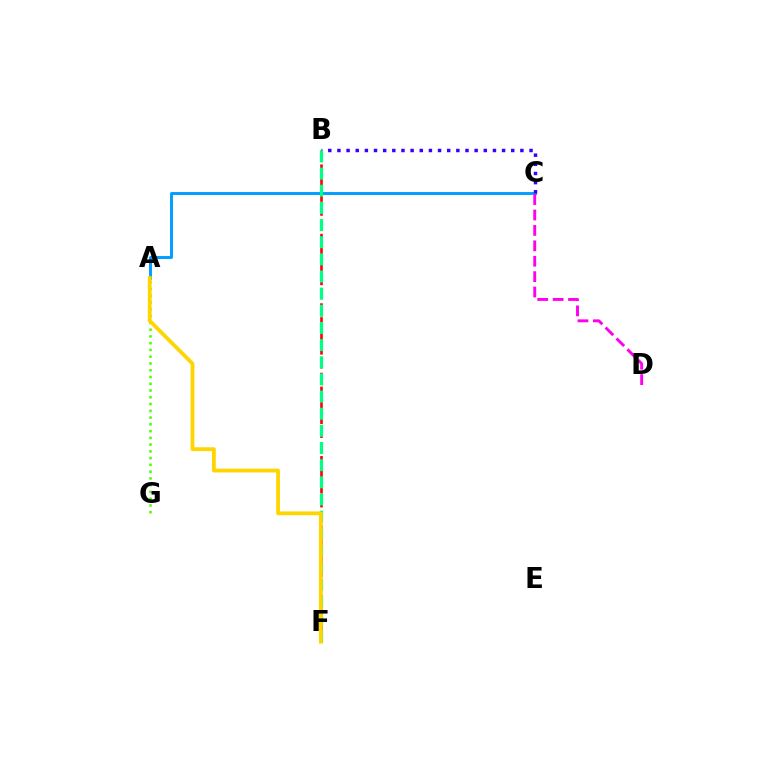{('A', 'G'): [{'color': '#4fff00', 'line_style': 'dotted', 'thickness': 1.84}], ('A', 'C'): [{'color': '#009eff', 'line_style': 'solid', 'thickness': 2.11}], ('B', 'C'): [{'color': '#3700ff', 'line_style': 'dotted', 'thickness': 2.49}], ('C', 'D'): [{'color': '#ff00ed', 'line_style': 'dashed', 'thickness': 2.09}], ('B', 'F'): [{'color': '#ff0000', 'line_style': 'dashed', 'thickness': 1.89}, {'color': '#00ff86', 'line_style': 'dashed', 'thickness': 2.33}], ('A', 'F'): [{'color': '#ffd500', 'line_style': 'solid', 'thickness': 2.74}]}